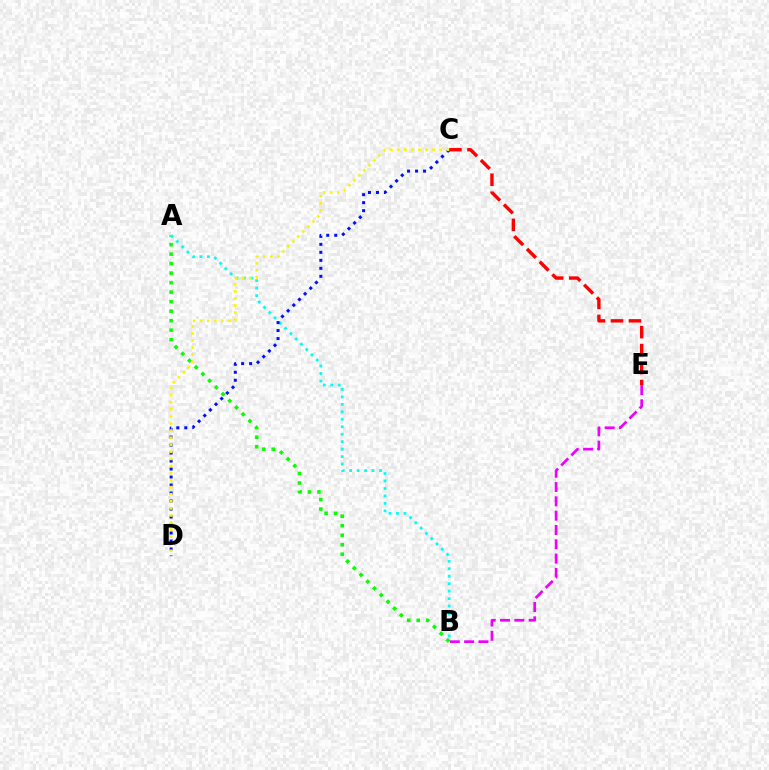{('A', 'B'): [{'color': '#08ff00', 'line_style': 'dotted', 'thickness': 2.58}, {'color': '#00fff6', 'line_style': 'dotted', 'thickness': 2.03}], ('B', 'E'): [{'color': '#ee00ff', 'line_style': 'dashed', 'thickness': 1.95}], ('C', 'E'): [{'color': '#ff0000', 'line_style': 'dashed', 'thickness': 2.44}], ('C', 'D'): [{'color': '#0010ff', 'line_style': 'dotted', 'thickness': 2.17}, {'color': '#fcf500', 'line_style': 'dotted', 'thickness': 1.92}]}